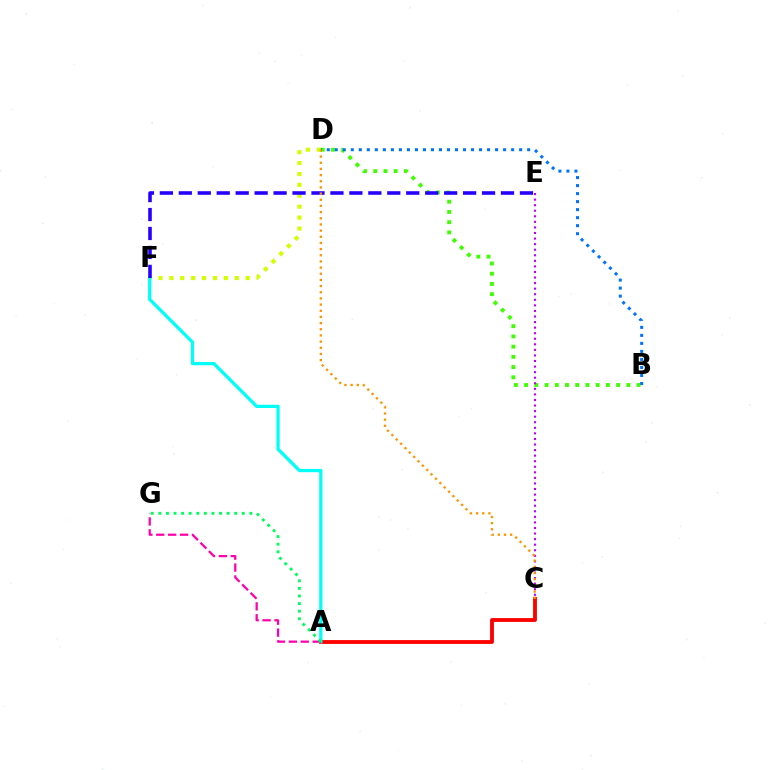{('B', 'D'): [{'color': '#3dff00', 'line_style': 'dotted', 'thickness': 2.78}, {'color': '#0074ff', 'line_style': 'dotted', 'thickness': 2.18}], ('A', 'C'): [{'color': '#ff0000', 'line_style': 'solid', 'thickness': 2.77}], ('D', 'F'): [{'color': '#d1ff00', 'line_style': 'dotted', 'thickness': 2.96}], ('A', 'F'): [{'color': '#00fff6', 'line_style': 'solid', 'thickness': 2.34}], ('A', 'G'): [{'color': '#ff00ac', 'line_style': 'dashed', 'thickness': 1.62}, {'color': '#00ff5c', 'line_style': 'dotted', 'thickness': 2.06}], ('E', 'F'): [{'color': '#2500ff', 'line_style': 'dashed', 'thickness': 2.57}], ('C', 'E'): [{'color': '#b900ff', 'line_style': 'dotted', 'thickness': 1.51}], ('C', 'D'): [{'color': '#ff9400', 'line_style': 'dotted', 'thickness': 1.68}]}